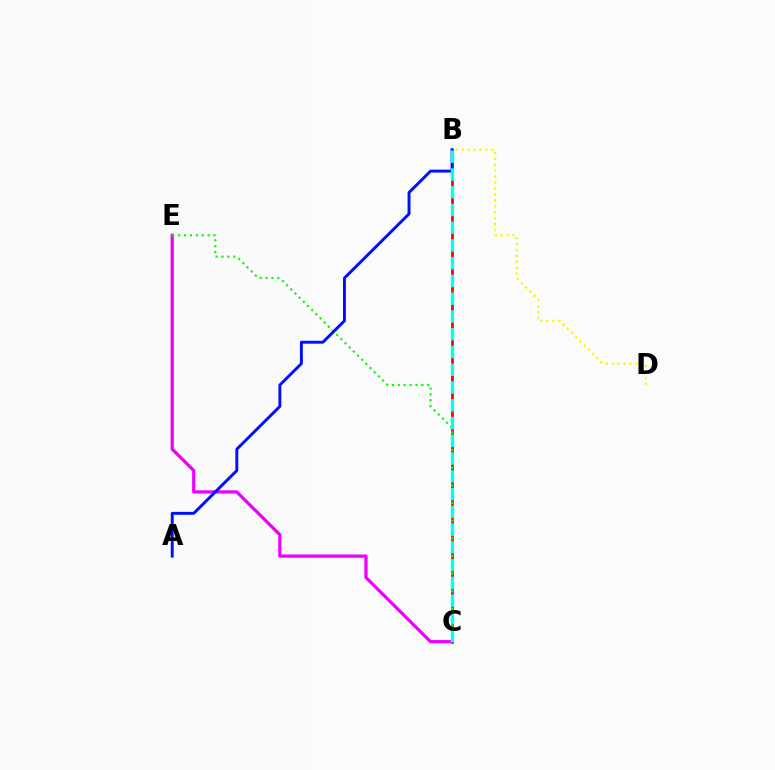{('C', 'E'): [{'color': '#ee00ff', 'line_style': 'solid', 'thickness': 2.34}, {'color': '#08ff00', 'line_style': 'dotted', 'thickness': 1.6}], ('B', 'C'): [{'color': '#ff0000', 'line_style': 'solid', 'thickness': 1.96}, {'color': '#00fff6', 'line_style': 'dashed', 'thickness': 2.41}], ('B', 'D'): [{'color': '#fcf500', 'line_style': 'dotted', 'thickness': 1.61}], ('A', 'B'): [{'color': '#0010ff', 'line_style': 'solid', 'thickness': 2.11}]}